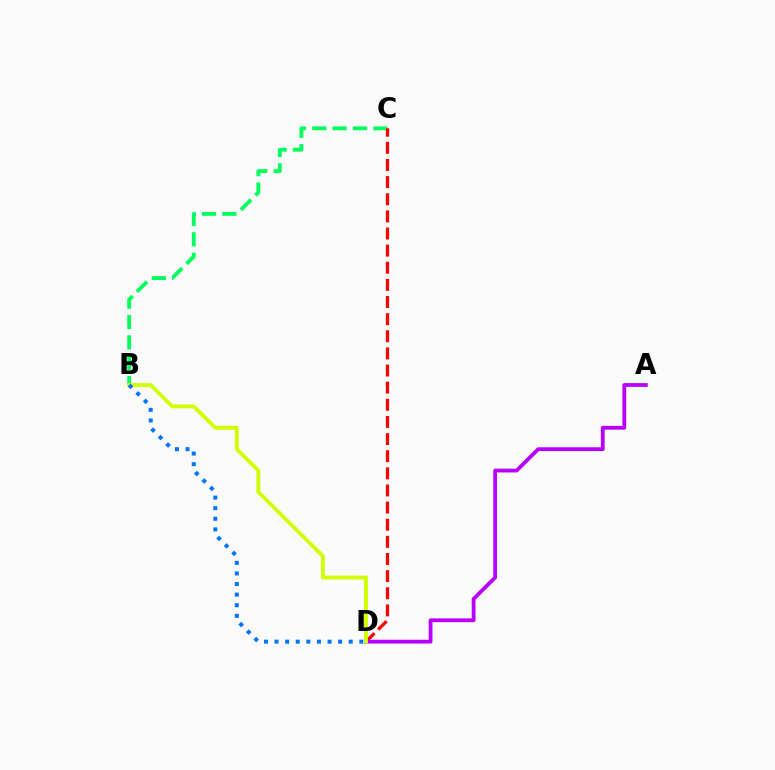{('B', 'C'): [{'color': '#00ff5c', 'line_style': 'dashed', 'thickness': 2.77}], ('C', 'D'): [{'color': '#ff0000', 'line_style': 'dashed', 'thickness': 2.33}], ('A', 'D'): [{'color': '#b900ff', 'line_style': 'solid', 'thickness': 2.74}], ('B', 'D'): [{'color': '#d1ff00', 'line_style': 'solid', 'thickness': 2.77}, {'color': '#0074ff', 'line_style': 'dotted', 'thickness': 2.88}]}